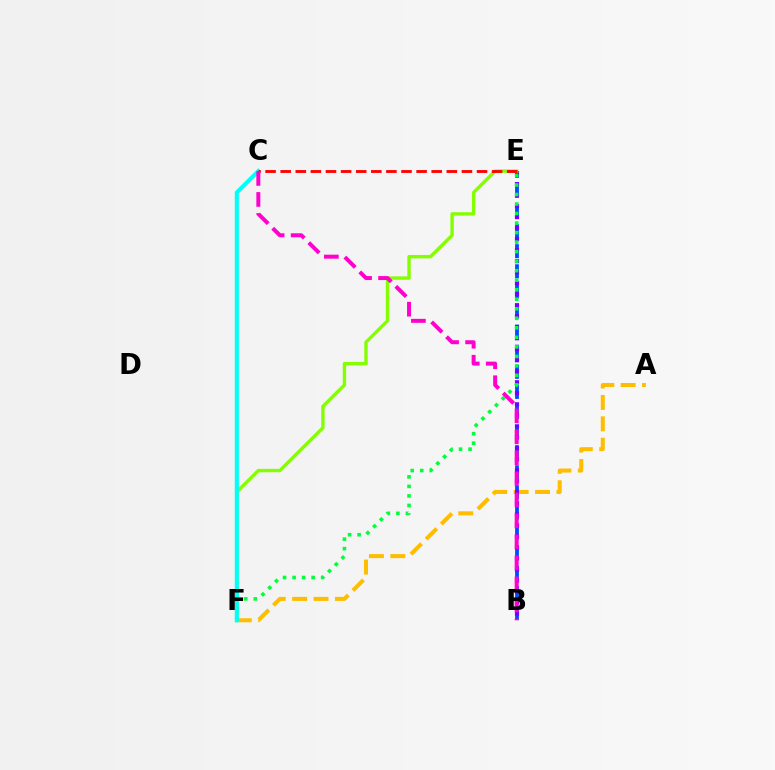{('A', 'F'): [{'color': '#ffbd00', 'line_style': 'dashed', 'thickness': 2.91}], ('B', 'E'): [{'color': '#004bff', 'line_style': 'dashed', 'thickness': 2.73}, {'color': '#7200ff', 'line_style': 'dotted', 'thickness': 2.99}], ('E', 'F'): [{'color': '#84ff00', 'line_style': 'solid', 'thickness': 2.44}, {'color': '#00ff39', 'line_style': 'dotted', 'thickness': 2.59}], ('C', 'F'): [{'color': '#00fff6', 'line_style': 'solid', 'thickness': 2.94}], ('C', 'E'): [{'color': '#ff0000', 'line_style': 'dashed', 'thickness': 2.05}], ('B', 'C'): [{'color': '#ff00cf', 'line_style': 'dashed', 'thickness': 2.85}]}